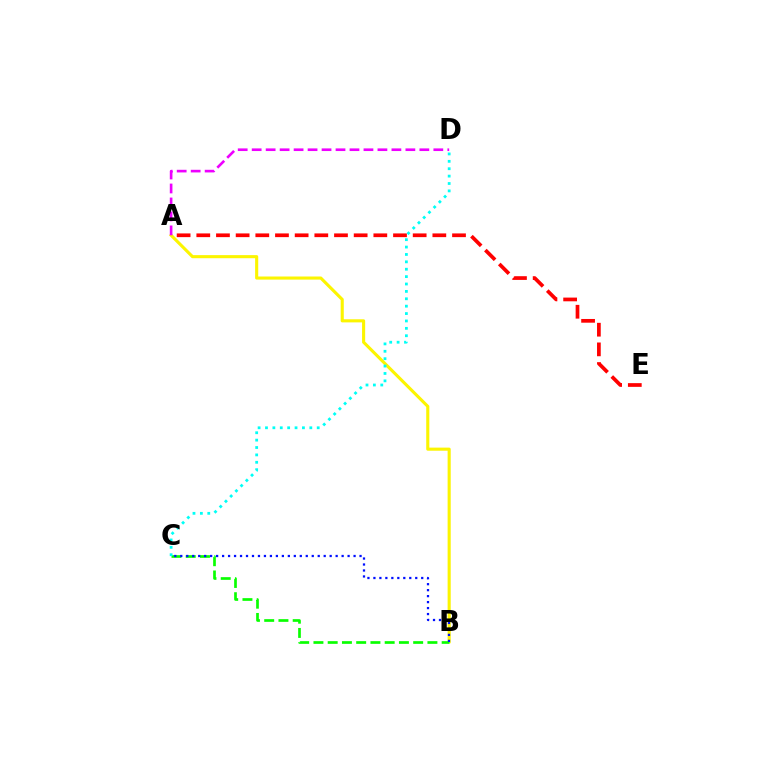{('A', 'B'): [{'color': '#fcf500', 'line_style': 'solid', 'thickness': 2.23}], ('A', 'E'): [{'color': '#ff0000', 'line_style': 'dashed', 'thickness': 2.67}], ('B', 'C'): [{'color': '#08ff00', 'line_style': 'dashed', 'thickness': 1.94}, {'color': '#0010ff', 'line_style': 'dotted', 'thickness': 1.62}], ('A', 'D'): [{'color': '#ee00ff', 'line_style': 'dashed', 'thickness': 1.9}], ('C', 'D'): [{'color': '#00fff6', 'line_style': 'dotted', 'thickness': 2.01}]}